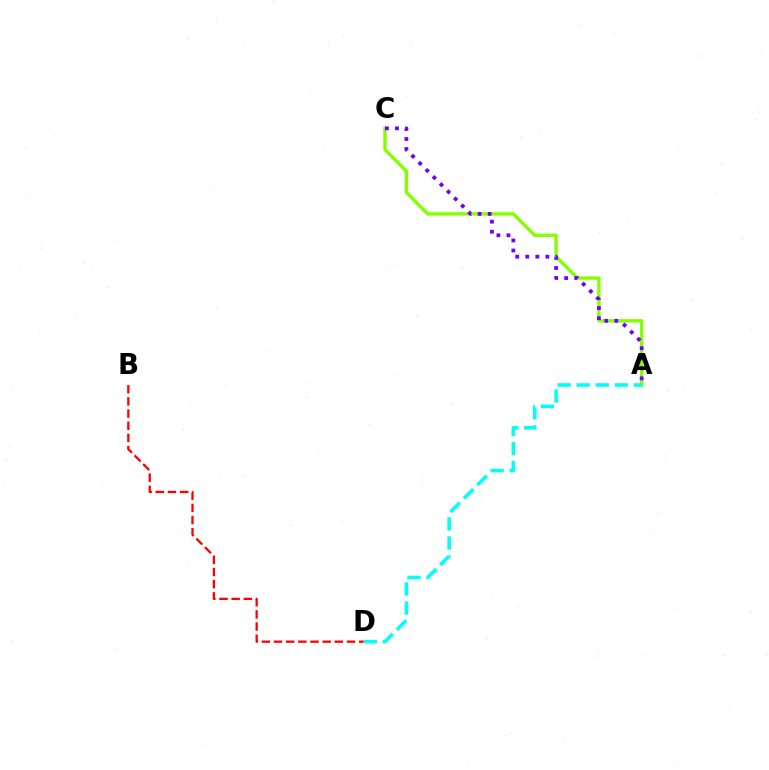{('A', 'C'): [{'color': '#84ff00', 'line_style': 'solid', 'thickness': 2.43}, {'color': '#7200ff', 'line_style': 'dotted', 'thickness': 2.73}], ('A', 'D'): [{'color': '#00fff6', 'line_style': 'dashed', 'thickness': 2.59}], ('B', 'D'): [{'color': '#ff0000', 'line_style': 'dashed', 'thickness': 1.65}]}